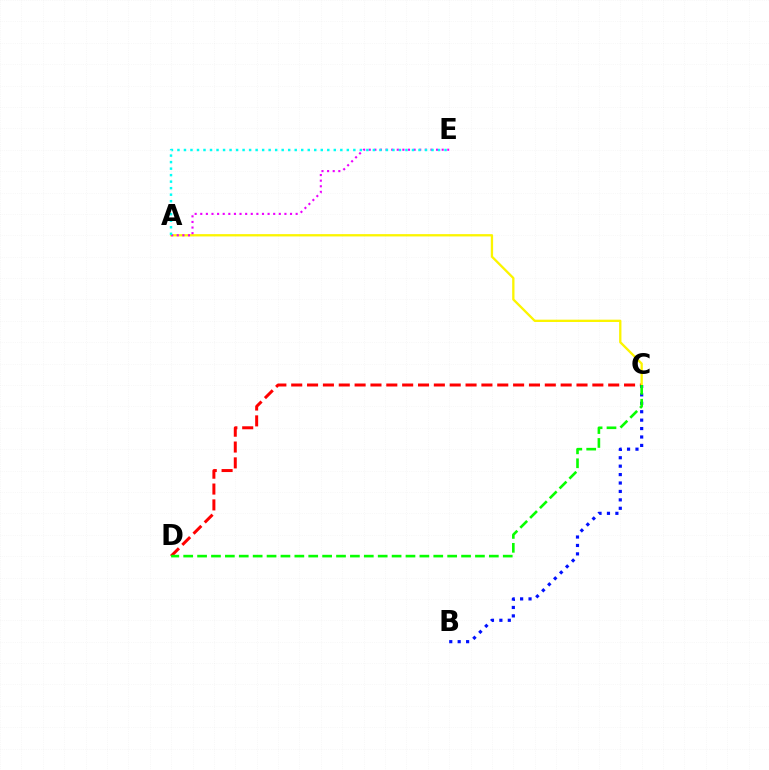{('C', 'D'): [{'color': '#ff0000', 'line_style': 'dashed', 'thickness': 2.15}, {'color': '#08ff00', 'line_style': 'dashed', 'thickness': 1.89}], ('A', 'C'): [{'color': '#fcf500', 'line_style': 'solid', 'thickness': 1.67}], ('A', 'E'): [{'color': '#ee00ff', 'line_style': 'dotted', 'thickness': 1.52}, {'color': '#00fff6', 'line_style': 'dotted', 'thickness': 1.77}], ('B', 'C'): [{'color': '#0010ff', 'line_style': 'dotted', 'thickness': 2.29}]}